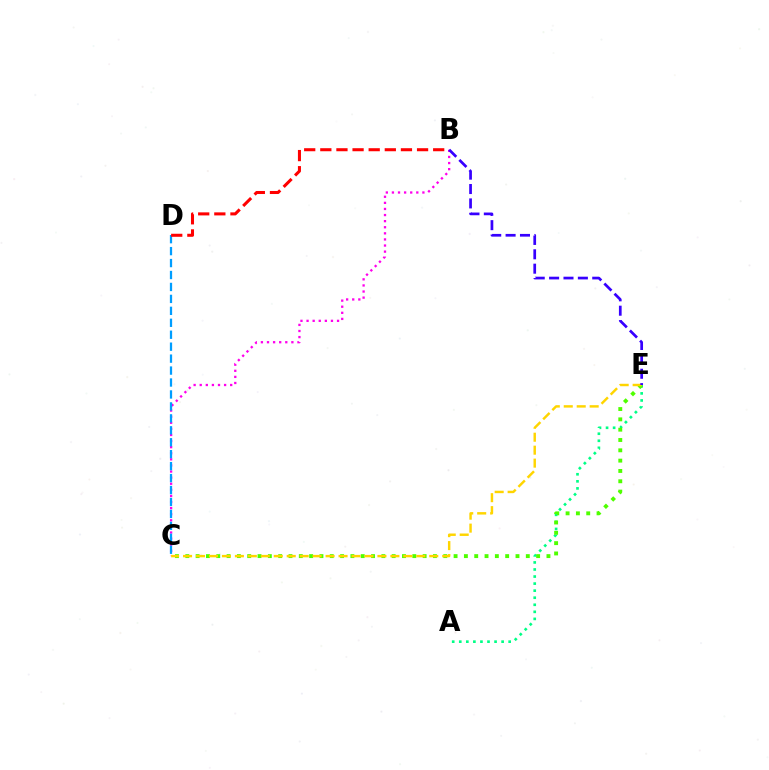{('A', 'E'): [{'color': '#00ff86', 'line_style': 'dotted', 'thickness': 1.92}], ('B', 'C'): [{'color': '#ff00ed', 'line_style': 'dotted', 'thickness': 1.66}], ('C', 'D'): [{'color': '#009eff', 'line_style': 'dashed', 'thickness': 1.62}], ('C', 'E'): [{'color': '#4fff00', 'line_style': 'dotted', 'thickness': 2.8}, {'color': '#ffd500', 'line_style': 'dashed', 'thickness': 1.76}], ('B', 'D'): [{'color': '#ff0000', 'line_style': 'dashed', 'thickness': 2.19}], ('B', 'E'): [{'color': '#3700ff', 'line_style': 'dashed', 'thickness': 1.95}]}